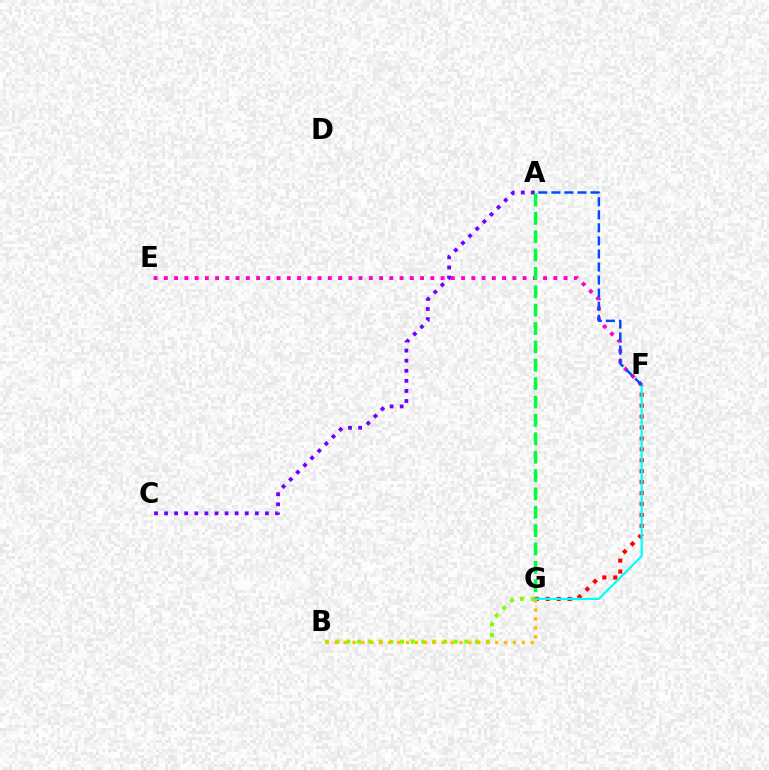{('A', 'C'): [{'color': '#7200ff', 'line_style': 'dotted', 'thickness': 2.74}], ('E', 'F'): [{'color': '#ff00cf', 'line_style': 'dotted', 'thickness': 2.79}], ('F', 'G'): [{'color': '#ff0000', 'line_style': 'dotted', 'thickness': 2.97}, {'color': '#00fff6', 'line_style': 'solid', 'thickness': 1.59}], ('B', 'G'): [{'color': '#84ff00', 'line_style': 'dotted', 'thickness': 2.92}, {'color': '#ffbd00', 'line_style': 'dotted', 'thickness': 2.42}], ('A', 'G'): [{'color': '#00ff39', 'line_style': 'dashed', 'thickness': 2.5}], ('A', 'F'): [{'color': '#004bff', 'line_style': 'dashed', 'thickness': 1.77}]}